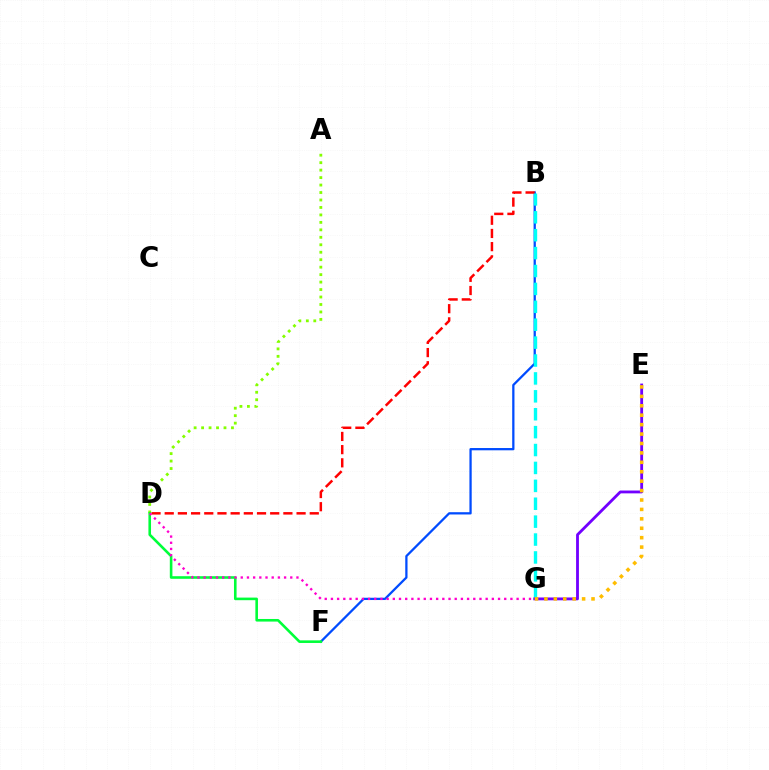{('B', 'F'): [{'color': '#004bff', 'line_style': 'solid', 'thickness': 1.63}], ('B', 'D'): [{'color': '#ff0000', 'line_style': 'dashed', 'thickness': 1.79}], ('B', 'G'): [{'color': '#00fff6', 'line_style': 'dashed', 'thickness': 2.43}], ('E', 'G'): [{'color': '#7200ff', 'line_style': 'solid', 'thickness': 2.04}, {'color': '#ffbd00', 'line_style': 'dotted', 'thickness': 2.56}], ('A', 'D'): [{'color': '#84ff00', 'line_style': 'dotted', 'thickness': 2.03}], ('D', 'F'): [{'color': '#00ff39', 'line_style': 'solid', 'thickness': 1.87}], ('D', 'G'): [{'color': '#ff00cf', 'line_style': 'dotted', 'thickness': 1.68}]}